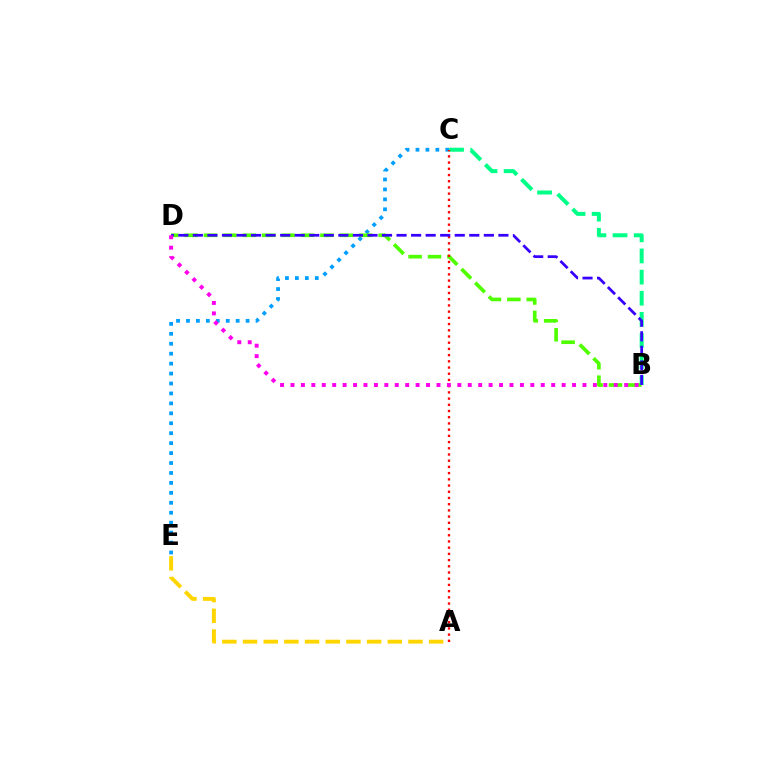{('C', 'E'): [{'color': '#009eff', 'line_style': 'dotted', 'thickness': 2.7}], ('B', 'D'): [{'color': '#4fff00', 'line_style': 'dashed', 'thickness': 2.64}, {'color': '#3700ff', 'line_style': 'dashed', 'thickness': 1.98}, {'color': '#ff00ed', 'line_style': 'dotted', 'thickness': 2.83}], ('B', 'C'): [{'color': '#00ff86', 'line_style': 'dashed', 'thickness': 2.87}], ('A', 'C'): [{'color': '#ff0000', 'line_style': 'dotted', 'thickness': 1.69}], ('A', 'E'): [{'color': '#ffd500', 'line_style': 'dashed', 'thickness': 2.81}]}